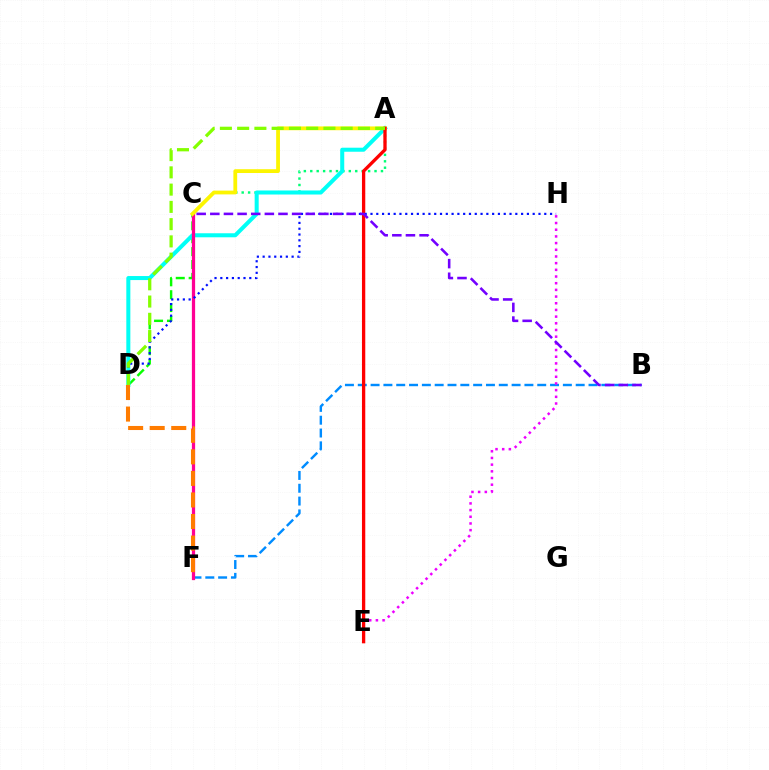{('A', 'C'): [{'color': '#00ff74', 'line_style': 'dotted', 'thickness': 1.75}, {'color': '#fcf500', 'line_style': 'solid', 'thickness': 2.73}], ('C', 'D'): [{'color': '#08ff00', 'line_style': 'dashed', 'thickness': 1.75}], ('A', 'D'): [{'color': '#00fff6', 'line_style': 'solid', 'thickness': 2.9}, {'color': '#84ff00', 'line_style': 'dashed', 'thickness': 2.34}], ('B', 'F'): [{'color': '#008cff', 'line_style': 'dashed', 'thickness': 1.74}], ('C', 'F'): [{'color': '#ff0094', 'line_style': 'solid', 'thickness': 2.34}], ('E', 'H'): [{'color': '#ee00ff', 'line_style': 'dotted', 'thickness': 1.82}], ('A', 'E'): [{'color': '#ff0000', 'line_style': 'solid', 'thickness': 2.38}], ('D', 'H'): [{'color': '#0010ff', 'line_style': 'dotted', 'thickness': 1.57}], ('B', 'C'): [{'color': '#7200ff', 'line_style': 'dashed', 'thickness': 1.85}], ('D', 'F'): [{'color': '#ff7c00', 'line_style': 'dashed', 'thickness': 2.93}]}